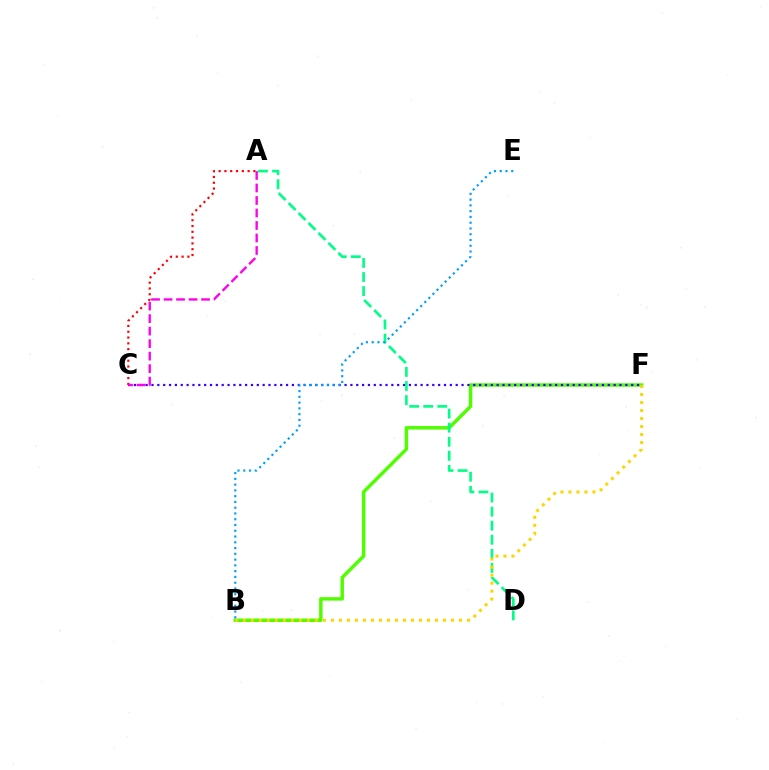{('B', 'F'): [{'color': '#4fff00', 'line_style': 'solid', 'thickness': 2.48}, {'color': '#ffd500', 'line_style': 'dotted', 'thickness': 2.18}], ('C', 'F'): [{'color': '#3700ff', 'line_style': 'dotted', 'thickness': 1.59}], ('A', 'C'): [{'color': '#ff0000', 'line_style': 'dotted', 'thickness': 1.57}, {'color': '#ff00ed', 'line_style': 'dashed', 'thickness': 1.7}], ('A', 'D'): [{'color': '#00ff86', 'line_style': 'dashed', 'thickness': 1.91}], ('B', 'E'): [{'color': '#009eff', 'line_style': 'dotted', 'thickness': 1.57}]}